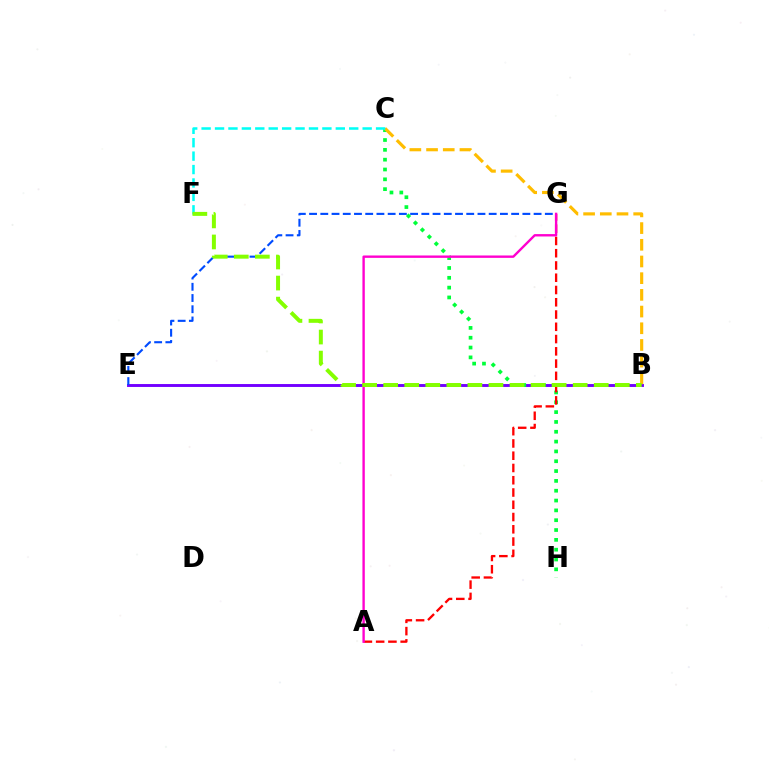{('B', 'E'): [{'color': '#7200ff', 'line_style': 'solid', 'thickness': 2.09}], ('E', 'G'): [{'color': '#004bff', 'line_style': 'dashed', 'thickness': 1.53}], ('C', 'H'): [{'color': '#00ff39', 'line_style': 'dotted', 'thickness': 2.67}], ('B', 'C'): [{'color': '#ffbd00', 'line_style': 'dashed', 'thickness': 2.27}], ('C', 'F'): [{'color': '#00fff6', 'line_style': 'dashed', 'thickness': 1.82}], ('A', 'G'): [{'color': '#ff0000', 'line_style': 'dashed', 'thickness': 1.67}, {'color': '#ff00cf', 'line_style': 'solid', 'thickness': 1.71}], ('B', 'F'): [{'color': '#84ff00', 'line_style': 'dashed', 'thickness': 2.86}]}